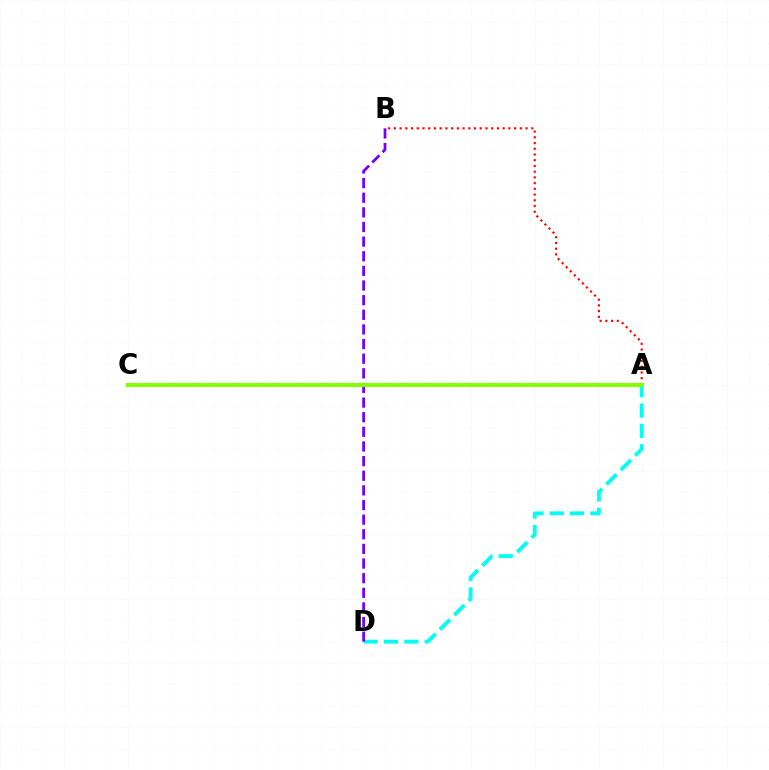{('A', 'D'): [{'color': '#00fff6', 'line_style': 'dashed', 'thickness': 2.76}], ('B', 'D'): [{'color': '#7200ff', 'line_style': 'dashed', 'thickness': 1.99}], ('A', 'B'): [{'color': '#ff0000', 'line_style': 'dotted', 'thickness': 1.56}], ('A', 'C'): [{'color': '#84ff00', 'line_style': 'solid', 'thickness': 2.88}]}